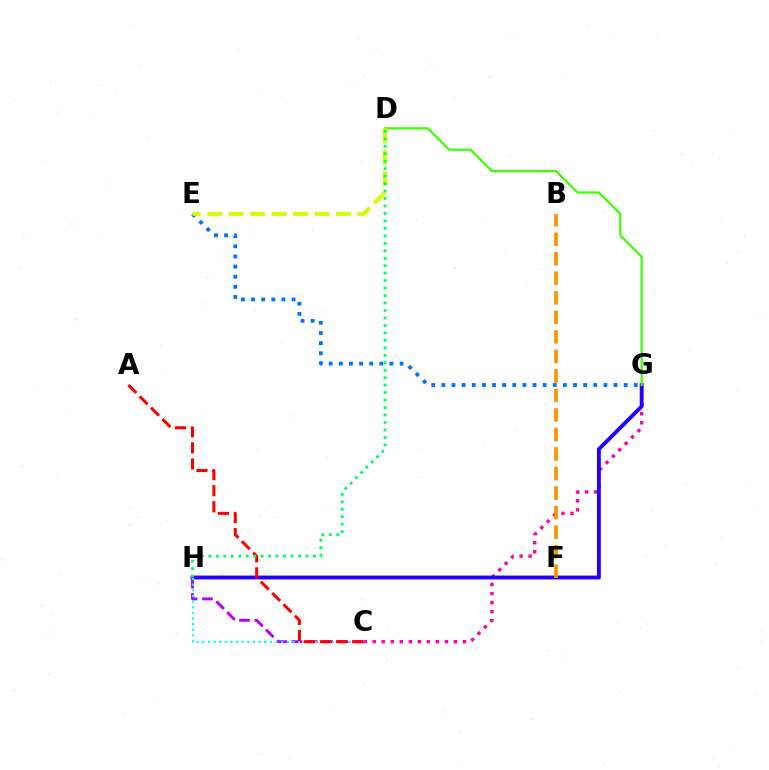{('C', 'G'): [{'color': '#ff00ac', 'line_style': 'dotted', 'thickness': 2.45}], ('G', 'H'): [{'color': '#2500ff', 'line_style': 'solid', 'thickness': 2.79}], ('E', 'G'): [{'color': '#0074ff', 'line_style': 'dotted', 'thickness': 2.75}], ('C', 'H'): [{'color': '#b900ff', 'line_style': 'dashed', 'thickness': 2.08}, {'color': '#00fff6', 'line_style': 'dotted', 'thickness': 1.53}], ('D', 'G'): [{'color': '#3dff00', 'line_style': 'solid', 'thickness': 1.58}], ('A', 'C'): [{'color': '#ff0000', 'line_style': 'dashed', 'thickness': 2.18}], ('D', 'E'): [{'color': '#d1ff00', 'line_style': 'dashed', 'thickness': 2.91}], ('B', 'F'): [{'color': '#ff9400', 'line_style': 'dashed', 'thickness': 2.65}], ('D', 'H'): [{'color': '#00ff5c', 'line_style': 'dotted', 'thickness': 2.03}]}